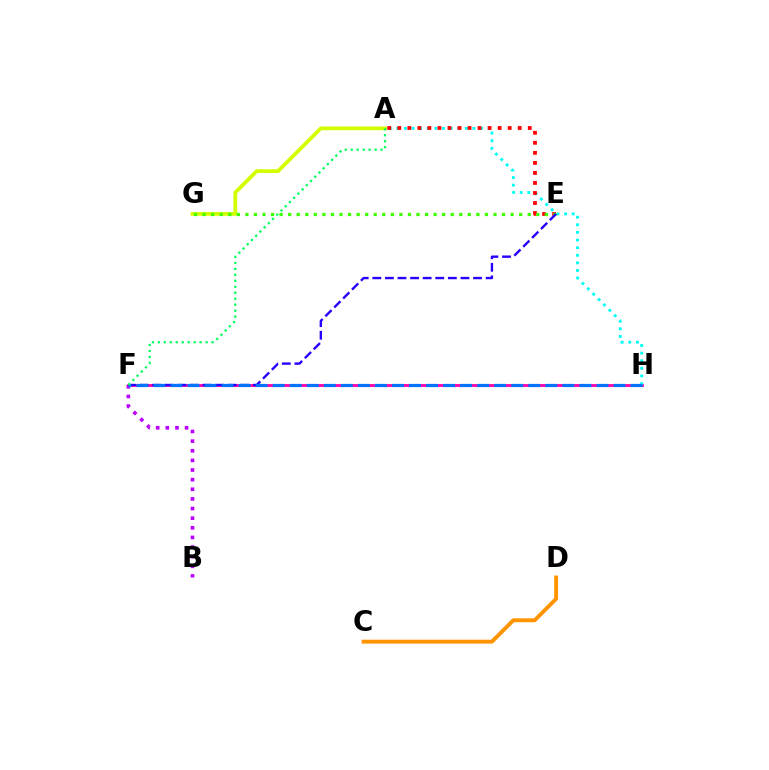{('F', 'H'): [{'color': '#ff00ac', 'line_style': 'solid', 'thickness': 2.03}, {'color': '#0074ff', 'line_style': 'dashed', 'thickness': 2.32}], ('A', 'H'): [{'color': '#00fff6', 'line_style': 'dotted', 'thickness': 2.07}], ('A', 'E'): [{'color': '#ff0000', 'line_style': 'dotted', 'thickness': 2.73}], ('A', 'G'): [{'color': '#d1ff00', 'line_style': 'solid', 'thickness': 2.71}], ('E', 'G'): [{'color': '#3dff00', 'line_style': 'dotted', 'thickness': 2.32}], ('E', 'F'): [{'color': '#2500ff', 'line_style': 'dashed', 'thickness': 1.71}], ('B', 'F'): [{'color': '#b900ff', 'line_style': 'dotted', 'thickness': 2.62}], ('A', 'F'): [{'color': '#00ff5c', 'line_style': 'dotted', 'thickness': 1.62}], ('C', 'D'): [{'color': '#ff9400', 'line_style': 'solid', 'thickness': 2.8}]}